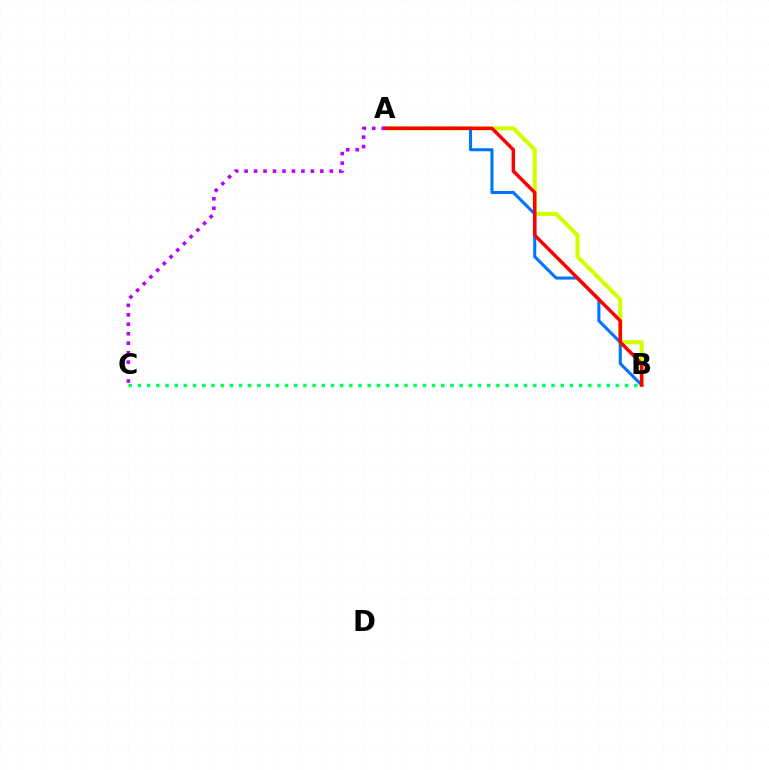{('A', 'B'): [{'color': '#d1ff00', 'line_style': 'solid', 'thickness': 2.95}, {'color': '#0074ff', 'line_style': 'solid', 'thickness': 2.21}, {'color': '#ff0000', 'line_style': 'solid', 'thickness': 2.51}], ('A', 'C'): [{'color': '#b900ff', 'line_style': 'dotted', 'thickness': 2.57}], ('B', 'C'): [{'color': '#00ff5c', 'line_style': 'dotted', 'thickness': 2.5}]}